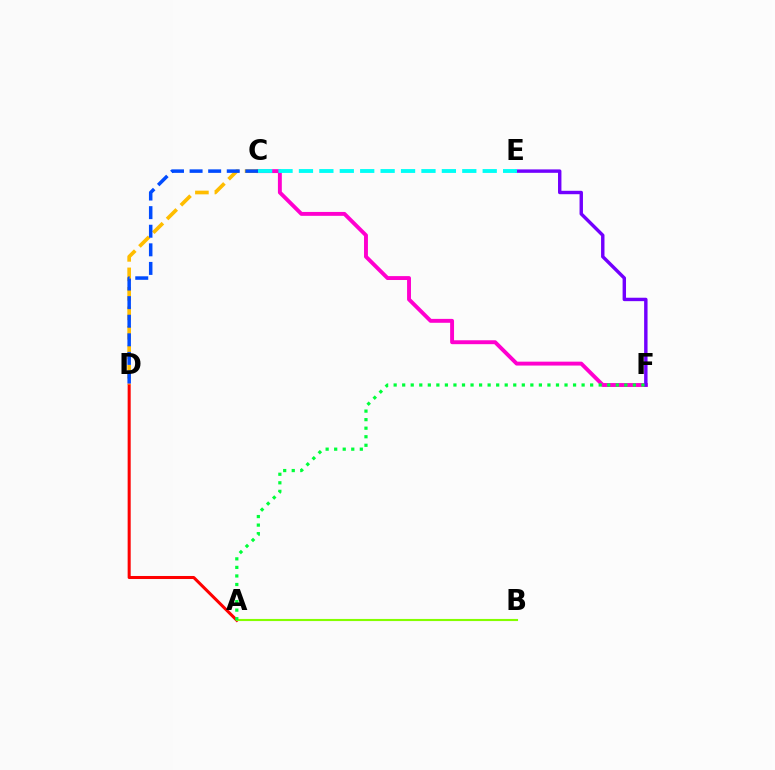{('A', 'D'): [{'color': '#ff0000', 'line_style': 'solid', 'thickness': 2.19}], ('C', 'F'): [{'color': '#ff00cf', 'line_style': 'solid', 'thickness': 2.81}], ('C', 'D'): [{'color': '#ffbd00', 'line_style': 'dashed', 'thickness': 2.65}, {'color': '#004bff', 'line_style': 'dashed', 'thickness': 2.53}], ('A', 'B'): [{'color': '#84ff00', 'line_style': 'solid', 'thickness': 1.53}], ('E', 'F'): [{'color': '#7200ff', 'line_style': 'solid', 'thickness': 2.46}], ('C', 'E'): [{'color': '#00fff6', 'line_style': 'dashed', 'thickness': 2.77}], ('A', 'F'): [{'color': '#00ff39', 'line_style': 'dotted', 'thickness': 2.32}]}